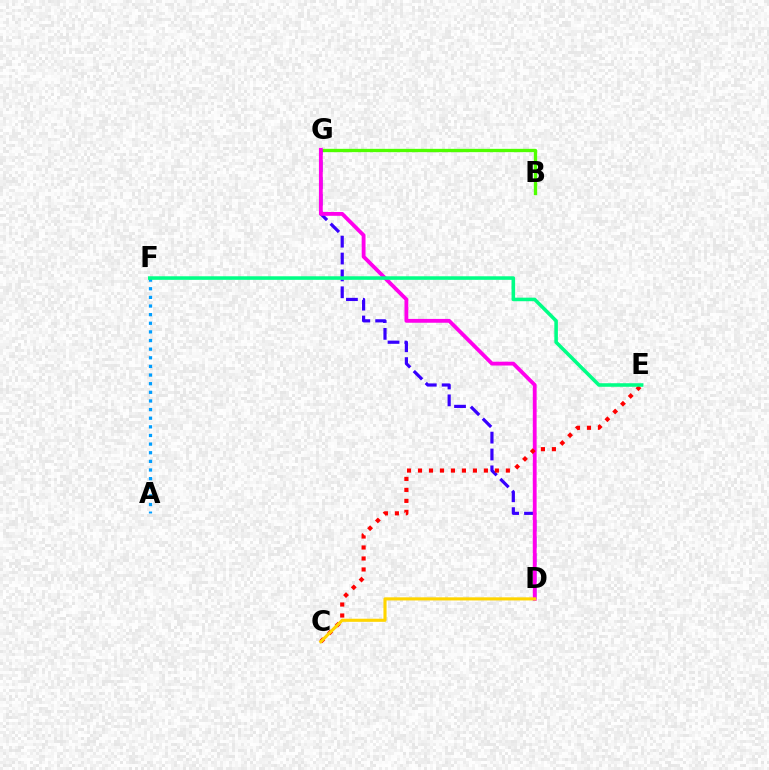{('B', 'G'): [{'color': '#4fff00', 'line_style': 'solid', 'thickness': 2.39}], ('D', 'G'): [{'color': '#3700ff', 'line_style': 'dashed', 'thickness': 2.29}, {'color': '#ff00ed', 'line_style': 'solid', 'thickness': 2.75}], ('A', 'F'): [{'color': '#009eff', 'line_style': 'dotted', 'thickness': 2.34}], ('C', 'E'): [{'color': '#ff0000', 'line_style': 'dotted', 'thickness': 2.98}], ('E', 'F'): [{'color': '#00ff86', 'line_style': 'solid', 'thickness': 2.56}], ('C', 'D'): [{'color': '#ffd500', 'line_style': 'solid', 'thickness': 2.24}]}